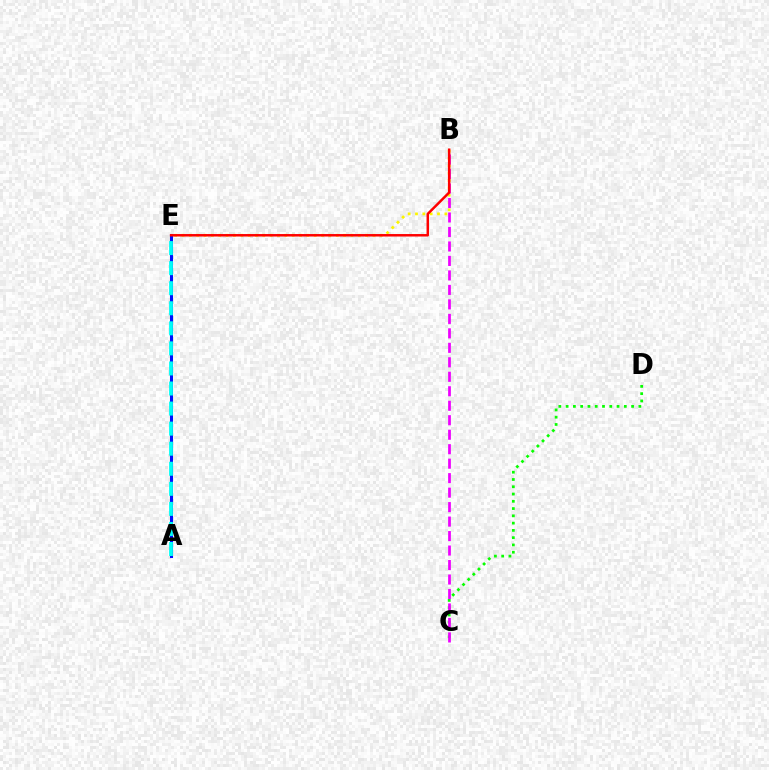{('A', 'E'): [{'color': '#0010ff', 'line_style': 'solid', 'thickness': 2.2}, {'color': '#00fff6', 'line_style': 'dashed', 'thickness': 2.73}], ('B', 'E'): [{'color': '#fcf500', 'line_style': 'dotted', 'thickness': 2.0}, {'color': '#ff0000', 'line_style': 'solid', 'thickness': 1.79}], ('C', 'D'): [{'color': '#08ff00', 'line_style': 'dotted', 'thickness': 1.98}], ('B', 'C'): [{'color': '#ee00ff', 'line_style': 'dashed', 'thickness': 1.97}]}